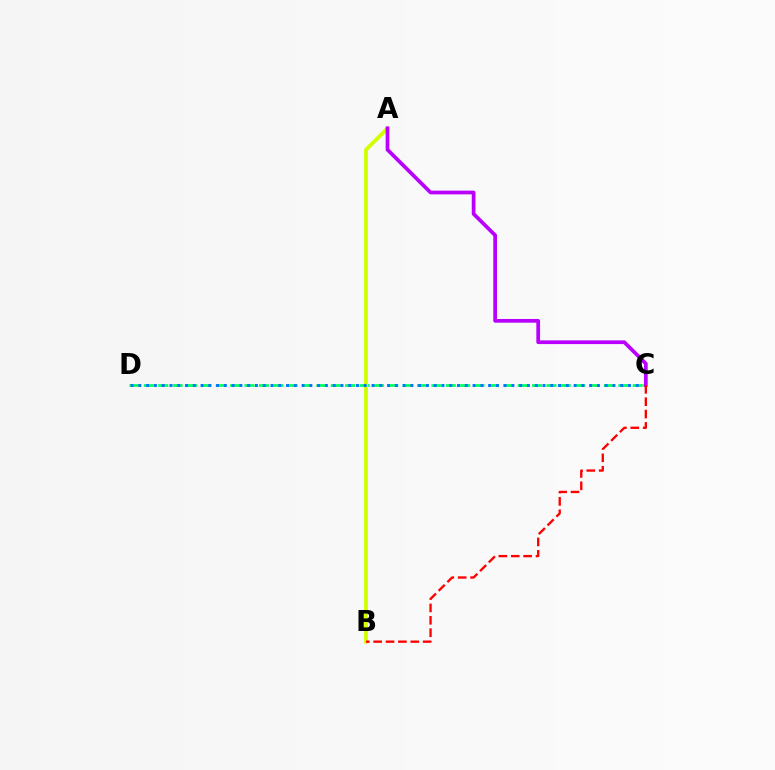{('C', 'D'): [{'color': '#00ff5c', 'line_style': 'dashed', 'thickness': 1.95}, {'color': '#0074ff', 'line_style': 'dotted', 'thickness': 2.11}], ('A', 'B'): [{'color': '#d1ff00', 'line_style': 'solid', 'thickness': 2.74}], ('A', 'C'): [{'color': '#b900ff', 'line_style': 'solid', 'thickness': 2.68}], ('B', 'C'): [{'color': '#ff0000', 'line_style': 'dashed', 'thickness': 1.68}]}